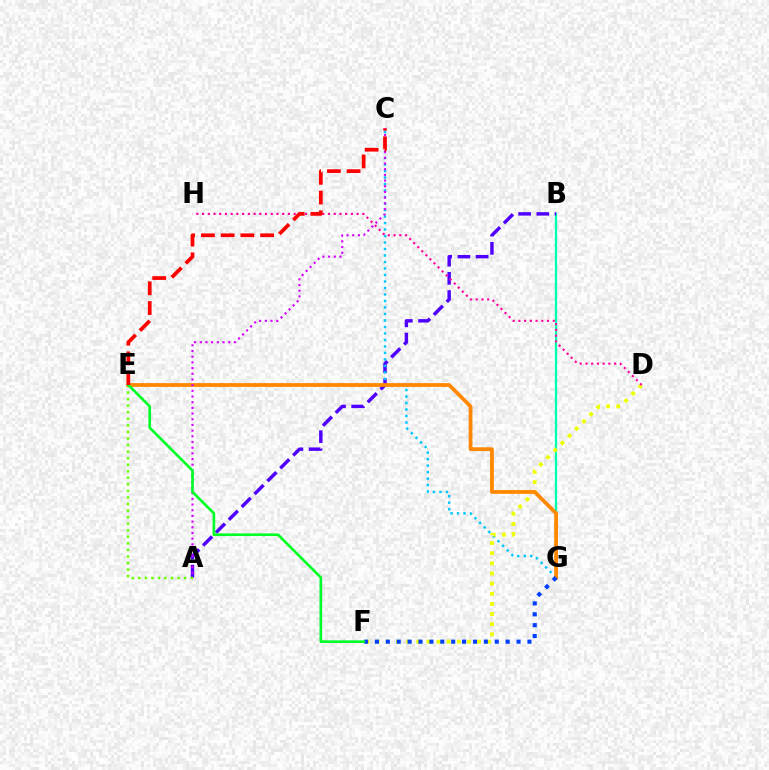{('B', 'G'): [{'color': '#00ffaf', 'line_style': 'solid', 'thickness': 1.63}], ('A', 'B'): [{'color': '#4f00ff', 'line_style': 'dashed', 'thickness': 2.47}], ('A', 'E'): [{'color': '#66ff00', 'line_style': 'dotted', 'thickness': 1.78}], ('C', 'G'): [{'color': '#00c7ff', 'line_style': 'dotted', 'thickness': 1.77}], ('D', 'F'): [{'color': '#eeff00', 'line_style': 'dotted', 'thickness': 2.75}], ('D', 'H'): [{'color': '#ff00a0', 'line_style': 'dotted', 'thickness': 1.56}], ('E', 'G'): [{'color': '#ff8800', 'line_style': 'solid', 'thickness': 2.72}], ('A', 'C'): [{'color': '#d600ff', 'line_style': 'dotted', 'thickness': 1.55}], ('F', 'G'): [{'color': '#003fff', 'line_style': 'dotted', 'thickness': 2.96}], ('E', 'F'): [{'color': '#00ff27', 'line_style': 'solid', 'thickness': 1.92}], ('C', 'E'): [{'color': '#ff0000', 'line_style': 'dashed', 'thickness': 2.68}]}